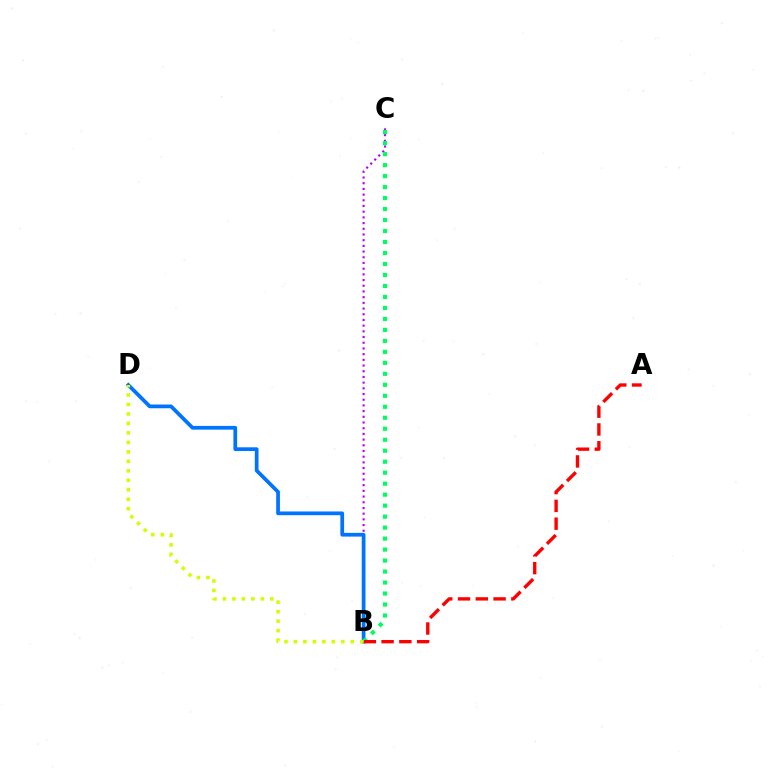{('B', 'C'): [{'color': '#b900ff', 'line_style': 'dotted', 'thickness': 1.55}, {'color': '#00ff5c', 'line_style': 'dotted', 'thickness': 2.98}], ('B', 'D'): [{'color': '#0074ff', 'line_style': 'solid', 'thickness': 2.69}, {'color': '#d1ff00', 'line_style': 'dotted', 'thickness': 2.58}], ('A', 'B'): [{'color': '#ff0000', 'line_style': 'dashed', 'thickness': 2.42}]}